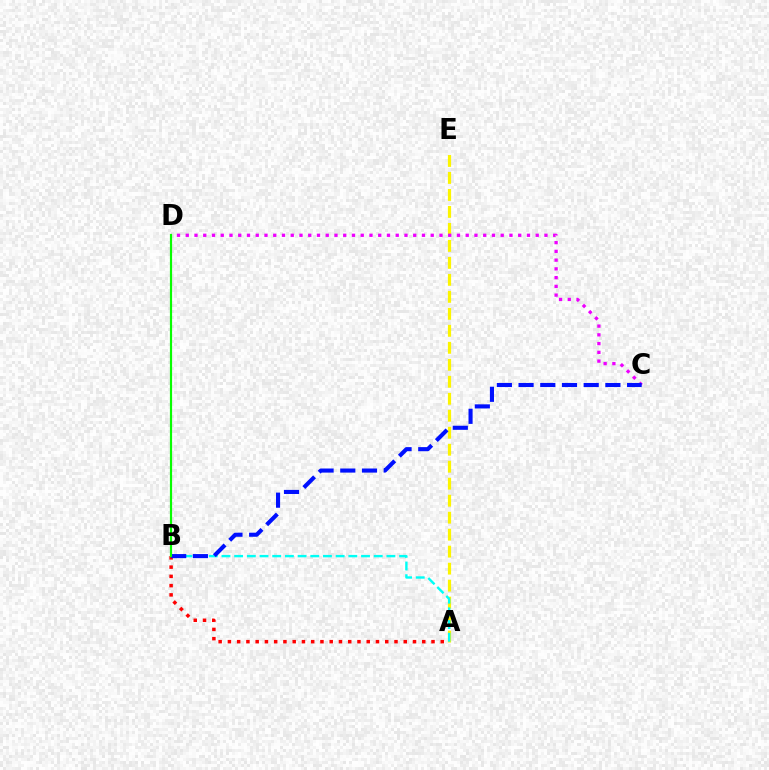{('A', 'E'): [{'color': '#fcf500', 'line_style': 'dashed', 'thickness': 2.31}], ('A', 'B'): [{'color': '#00fff6', 'line_style': 'dashed', 'thickness': 1.72}, {'color': '#ff0000', 'line_style': 'dotted', 'thickness': 2.51}], ('C', 'D'): [{'color': '#ee00ff', 'line_style': 'dotted', 'thickness': 2.38}], ('B', 'C'): [{'color': '#0010ff', 'line_style': 'dashed', 'thickness': 2.95}], ('B', 'D'): [{'color': '#08ff00', 'line_style': 'solid', 'thickness': 1.57}]}